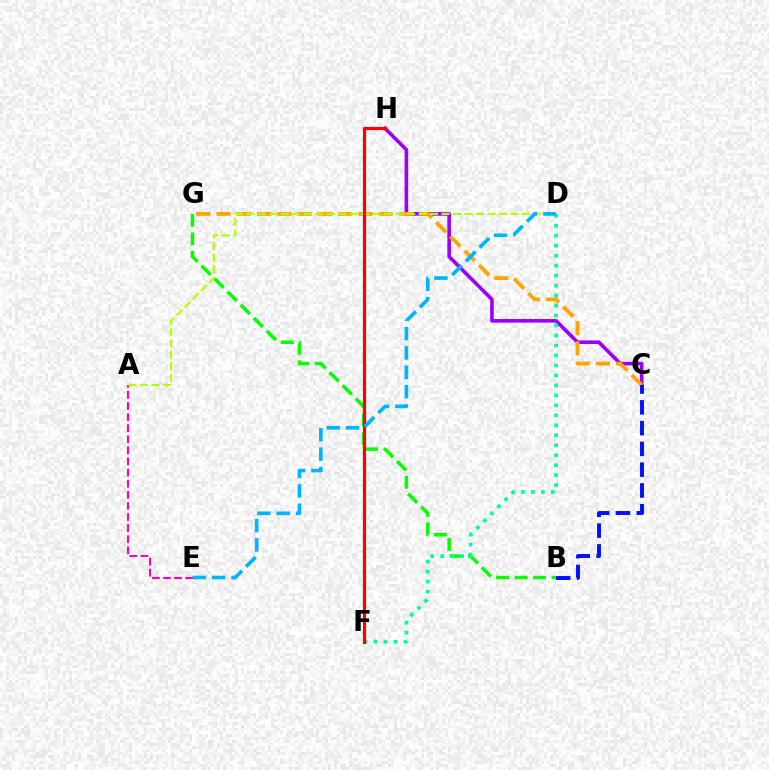{('A', 'E'): [{'color': '#ff00bd', 'line_style': 'dashed', 'thickness': 1.51}], ('B', 'G'): [{'color': '#08ff00', 'line_style': 'dashed', 'thickness': 2.51}], ('C', 'H'): [{'color': '#9b00ff', 'line_style': 'solid', 'thickness': 2.61}], ('C', 'G'): [{'color': '#ffa500', 'line_style': 'dashed', 'thickness': 2.75}], ('D', 'F'): [{'color': '#00ff9d', 'line_style': 'dotted', 'thickness': 2.71}], ('A', 'D'): [{'color': '#b3ff00', 'line_style': 'dashed', 'thickness': 1.56}], ('B', 'C'): [{'color': '#0010ff', 'line_style': 'dashed', 'thickness': 2.82}], ('F', 'H'): [{'color': '#ff0000', 'line_style': 'solid', 'thickness': 2.3}], ('D', 'E'): [{'color': '#00b5ff', 'line_style': 'dashed', 'thickness': 2.63}]}